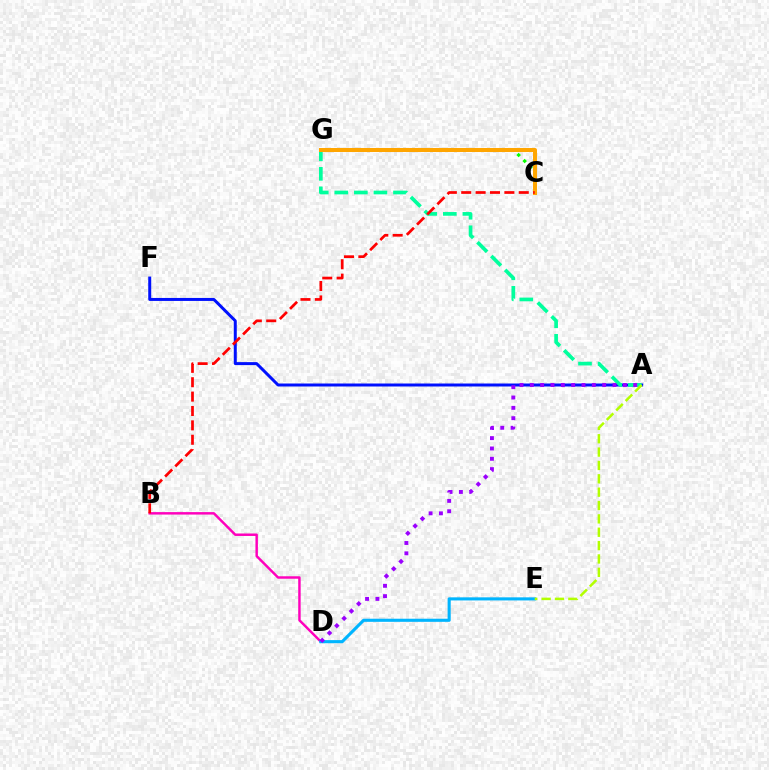{('A', 'F'): [{'color': '#0010ff', 'line_style': 'solid', 'thickness': 2.15}], ('A', 'G'): [{'color': '#00ff9d', 'line_style': 'dashed', 'thickness': 2.66}], ('B', 'D'): [{'color': '#ff00bd', 'line_style': 'solid', 'thickness': 1.77}], ('D', 'E'): [{'color': '#00b5ff', 'line_style': 'solid', 'thickness': 2.23}], ('A', 'E'): [{'color': '#b3ff00', 'line_style': 'dashed', 'thickness': 1.81}], ('A', 'D'): [{'color': '#9b00ff', 'line_style': 'dotted', 'thickness': 2.81}], ('C', 'G'): [{'color': '#08ff00', 'line_style': 'dotted', 'thickness': 2.31}, {'color': '#ffa500', 'line_style': 'solid', 'thickness': 2.9}], ('B', 'C'): [{'color': '#ff0000', 'line_style': 'dashed', 'thickness': 1.95}]}